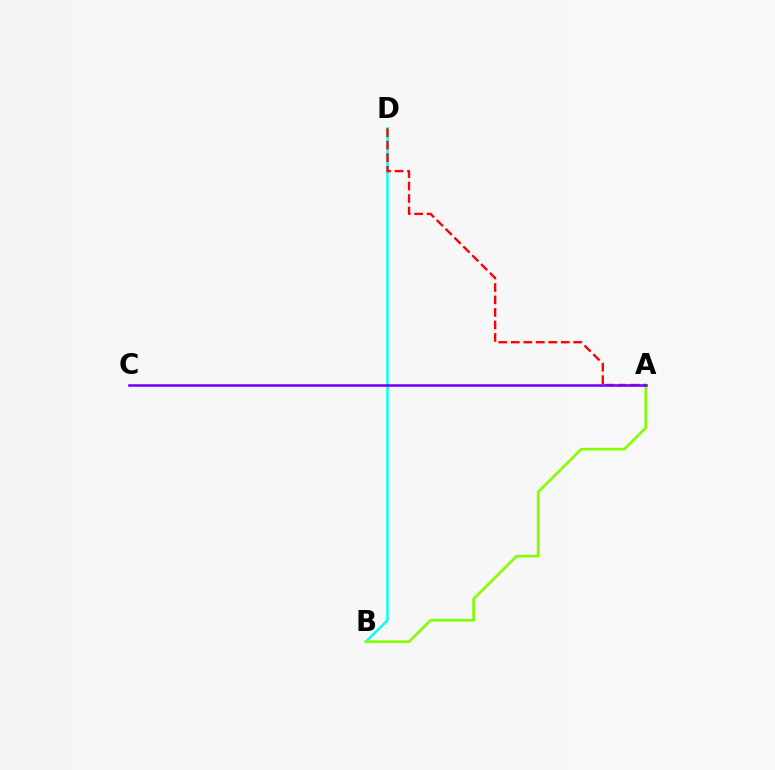{('B', 'D'): [{'color': '#00fff6', 'line_style': 'solid', 'thickness': 1.76}], ('A', 'B'): [{'color': '#84ff00', 'line_style': 'solid', 'thickness': 1.94}], ('A', 'D'): [{'color': '#ff0000', 'line_style': 'dashed', 'thickness': 1.7}], ('A', 'C'): [{'color': '#7200ff', 'line_style': 'solid', 'thickness': 1.84}]}